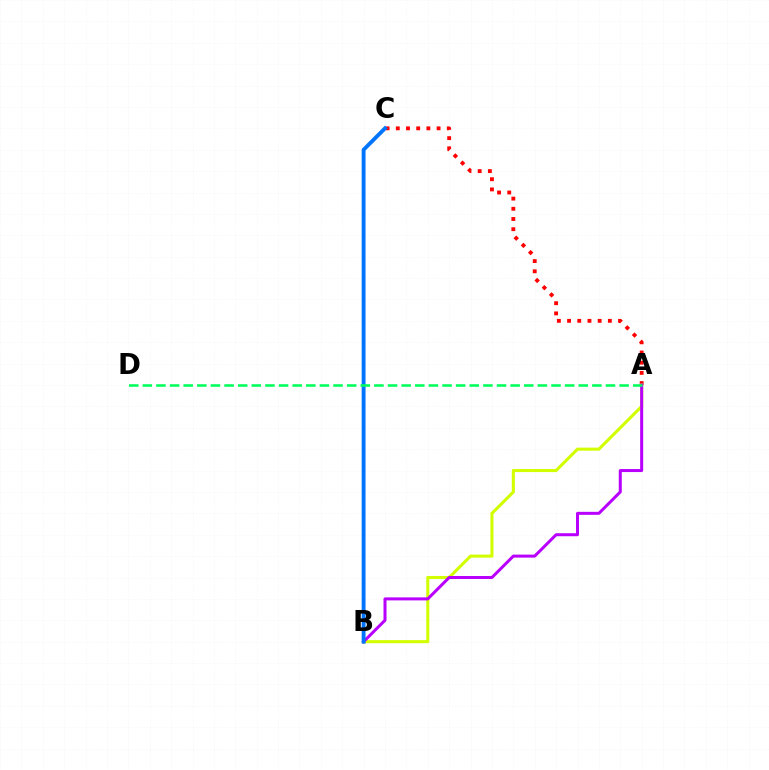{('A', 'C'): [{'color': '#ff0000', 'line_style': 'dotted', 'thickness': 2.77}], ('A', 'B'): [{'color': '#d1ff00', 'line_style': 'solid', 'thickness': 2.21}, {'color': '#b900ff', 'line_style': 'solid', 'thickness': 2.17}], ('B', 'C'): [{'color': '#0074ff', 'line_style': 'solid', 'thickness': 2.79}], ('A', 'D'): [{'color': '#00ff5c', 'line_style': 'dashed', 'thickness': 1.85}]}